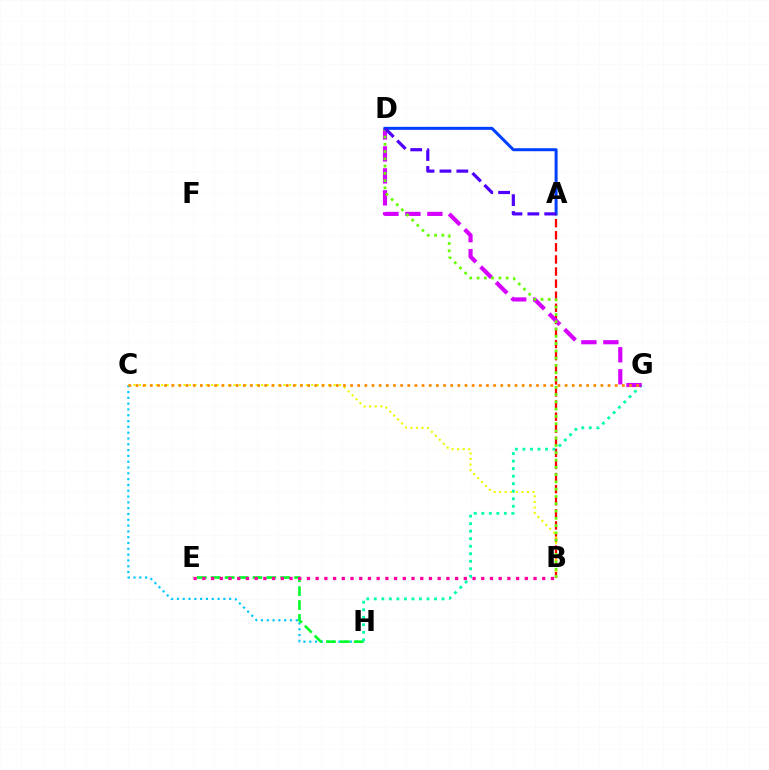{('C', 'H'): [{'color': '#00c7ff', 'line_style': 'dotted', 'thickness': 1.58}], ('E', 'H'): [{'color': '#00ff27', 'line_style': 'dashed', 'thickness': 1.89}], ('B', 'E'): [{'color': '#ff00a0', 'line_style': 'dotted', 'thickness': 2.37}], ('A', 'B'): [{'color': '#ff0000', 'line_style': 'dashed', 'thickness': 1.64}], ('B', 'C'): [{'color': '#eeff00', 'line_style': 'dotted', 'thickness': 1.51}], ('G', 'H'): [{'color': '#00ffaf', 'line_style': 'dotted', 'thickness': 2.04}], ('D', 'G'): [{'color': '#d600ff', 'line_style': 'dashed', 'thickness': 2.98}], ('B', 'D'): [{'color': '#66ff00', 'line_style': 'dotted', 'thickness': 1.98}], ('C', 'G'): [{'color': '#ff8800', 'line_style': 'dotted', 'thickness': 1.94}], ('A', 'D'): [{'color': '#003fff', 'line_style': 'solid', 'thickness': 2.16}, {'color': '#4f00ff', 'line_style': 'dashed', 'thickness': 2.29}]}